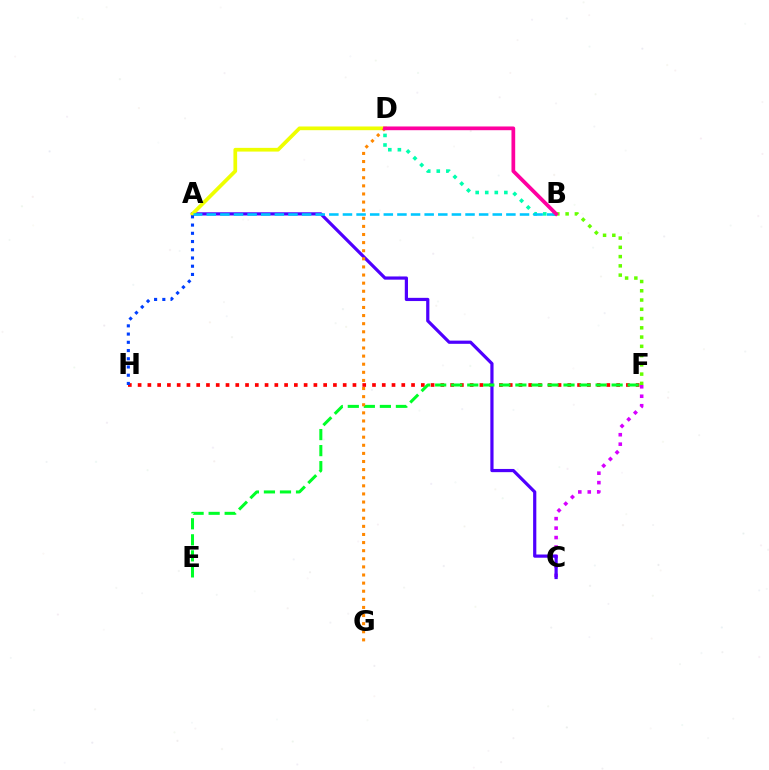{('F', 'H'): [{'color': '#ff0000', 'line_style': 'dotted', 'thickness': 2.65}], ('C', 'F'): [{'color': '#d600ff', 'line_style': 'dotted', 'thickness': 2.57}], ('A', 'C'): [{'color': '#4f00ff', 'line_style': 'solid', 'thickness': 2.31}], ('E', 'F'): [{'color': '#00ff27', 'line_style': 'dashed', 'thickness': 2.18}], ('A', 'D'): [{'color': '#eeff00', 'line_style': 'solid', 'thickness': 2.67}], ('D', 'G'): [{'color': '#ff8800', 'line_style': 'dotted', 'thickness': 2.2}], ('B', 'D'): [{'color': '#00ffaf', 'line_style': 'dotted', 'thickness': 2.6}, {'color': '#ff00a0', 'line_style': 'solid', 'thickness': 2.68}], ('A', 'B'): [{'color': '#00c7ff', 'line_style': 'dashed', 'thickness': 1.85}], ('A', 'H'): [{'color': '#003fff', 'line_style': 'dotted', 'thickness': 2.24}], ('B', 'F'): [{'color': '#66ff00', 'line_style': 'dotted', 'thickness': 2.52}]}